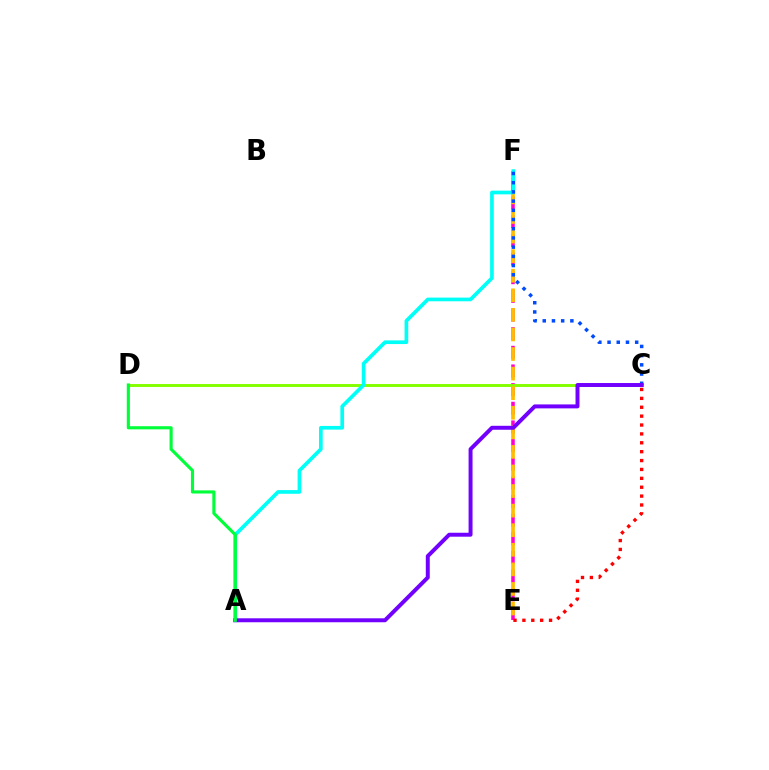{('E', 'F'): [{'color': '#ff00cf', 'line_style': 'dashed', 'thickness': 2.53}, {'color': '#ffbd00', 'line_style': 'dashed', 'thickness': 2.66}], ('C', 'D'): [{'color': '#84ff00', 'line_style': 'solid', 'thickness': 2.1}], ('A', 'F'): [{'color': '#00fff6', 'line_style': 'solid', 'thickness': 2.66}], ('C', 'F'): [{'color': '#004bff', 'line_style': 'dotted', 'thickness': 2.5}], ('C', 'E'): [{'color': '#ff0000', 'line_style': 'dotted', 'thickness': 2.41}], ('A', 'C'): [{'color': '#7200ff', 'line_style': 'solid', 'thickness': 2.85}], ('A', 'D'): [{'color': '#00ff39', 'line_style': 'solid', 'thickness': 2.26}]}